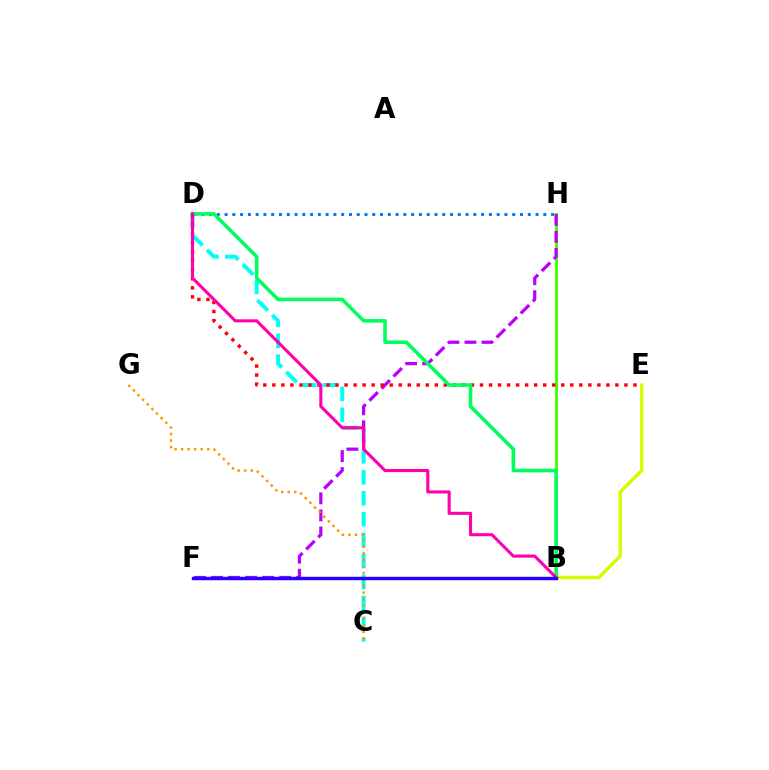{('C', 'D'): [{'color': '#00fff6', 'line_style': 'dashed', 'thickness': 2.85}], ('D', 'H'): [{'color': '#0074ff', 'line_style': 'dotted', 'thickness': 2.11}], ('B', 'H'): [{'color': '#3dff00', 'line_style': 'solid', 'thickness': 2.03}], ('F', 'H'): [{'color': '#b900ff', 'line_style': 'dashed', 'thickness': 2.32}], ('D', 'E'): [{'color': '#ff0000', 'line_style': 'dotted', 'thickness': 2.45}], ('C', 'G'): [{'color': '#ff9400', 'line_style': 'dotted', 'thickness': 1.78}], ('B', 'D'): [{'color': '#00ff5c', 'line_style': 'solid', 'thickness': 2.57}, {'color': '#ff00ac', 'line_style': 'solid', 'thickness': 2.23}], ('B', 'E'): [{'color': '#d1ff00', 'line_style': 'solid', 'thickness': 2.44}], ('B', 'F'): [{'color': '#2500ff', 'line_style': 'solid', 'thickness': 2.47}]}